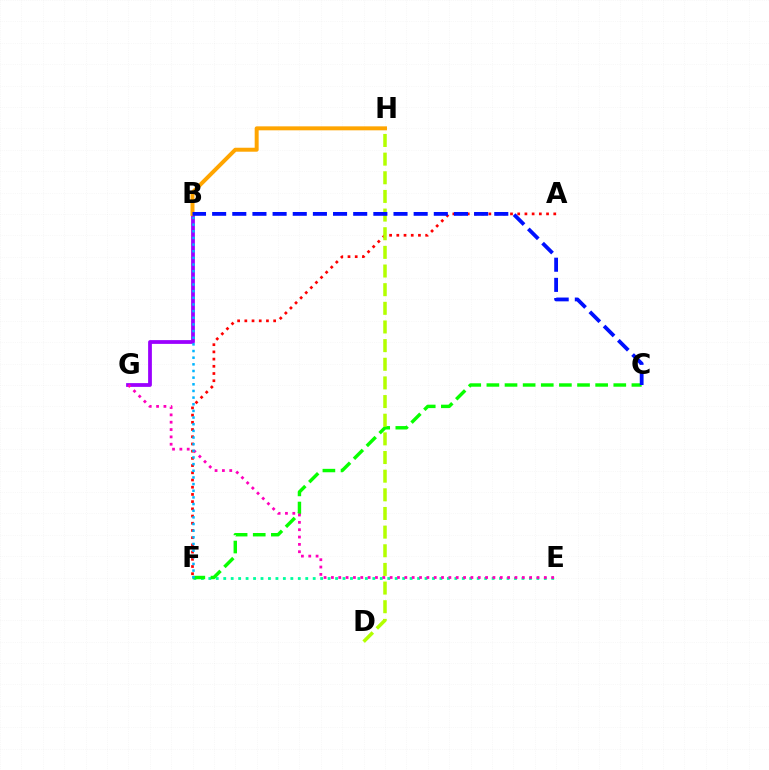{('B', 'G'): [{'color': '#9b00ff', 'line_style': 'solid', 'thickness': 2.71}], ('E', 'F'): [{'color': '#00ff9d', 'line_style': 'dotted', 'thickness': 2.03}], ('A', 'F'): [{'color': '#ff0000', 'line_style': 'dotted', 'thickness': 1.96}], ('C', 'F'): [{'color': '#08ff00', 'line_style': 'dashed', 'thickness': 2.46}], ('D', 'H'): [{'color': '#b3ff00', 'line_style': 'dashed', 'thickness': 2.53}], ('E', 'G'): [{'color': '#ff00bd', 'line_style': 'dotted', 'thickness': 1.99}], ('B', 'F'): [{'color': '#00b5ff', 'line_style': 'dotted', 'thickness': 1.81}], ('B', 'H'): [{'color': '#ffa500', 'line_style': 'solid', 'thickness': 2.86}], ('B', 'C'): [{'color': '#0010ff', 'line_style': 'dashed', 'thickness': 2.74}]}